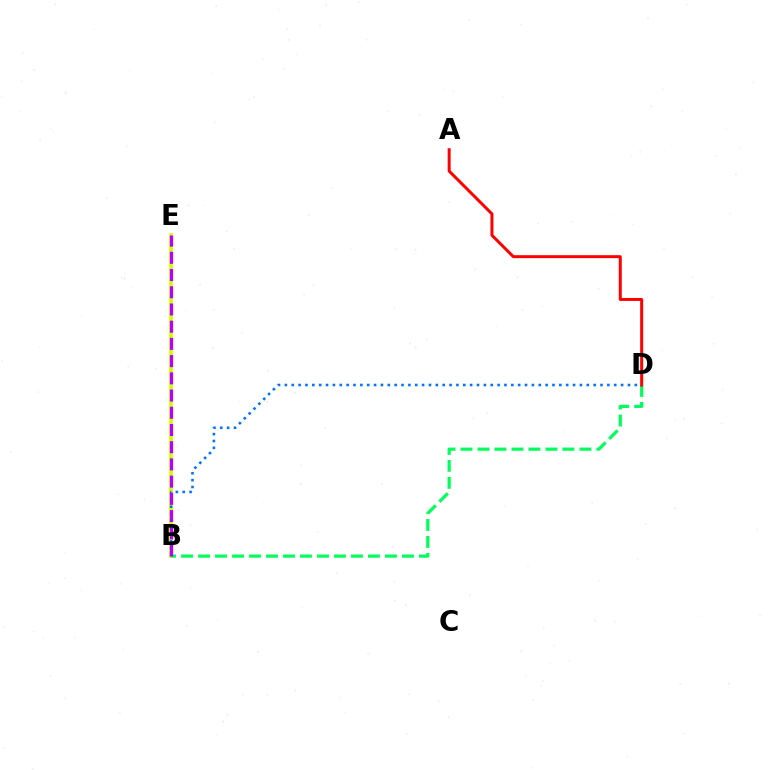{('B', 'E'): [{'color': '#d1ff00', 'line_style': 'solid', 'thickness': 2.69}, {'color': '#b900ff', 'line_style': 'dashed', 'thickness': 2.34}], ('B', 'D'): [{'color': '#00ff5c', 'line_style': 'dashed', 'thickness': 2.31}, {'color': '#0074ff', 'line_style': 'dotted', 'thickness': 1.86}], ('A', 'D'): [{'color': '#ff0000', 'line_style': 'solid', 'thickness': 2.15}]}